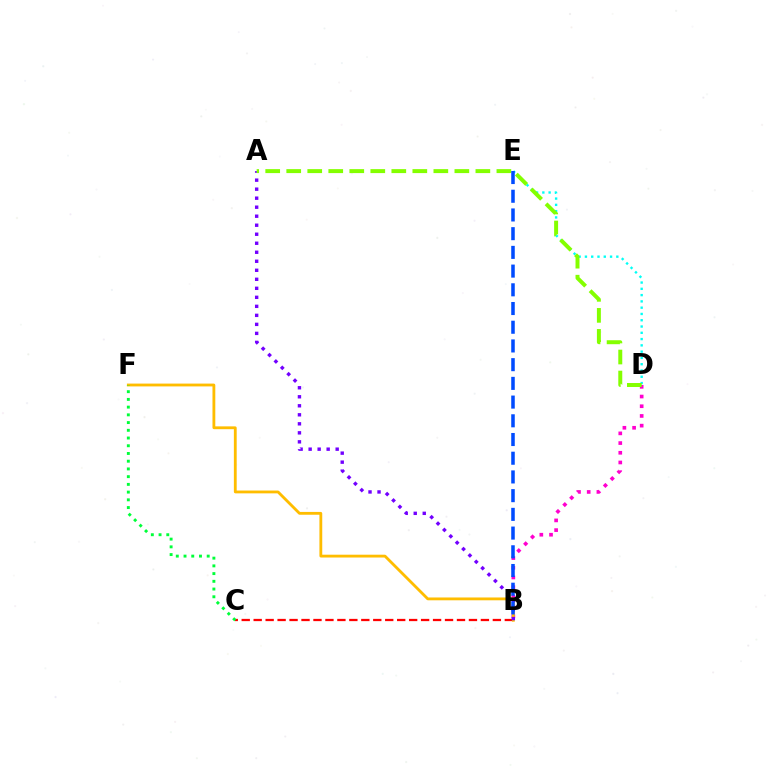{('B', 'D'): [{'color': '#ff00cf', 'line_style': 'dotted', 'thickness': 2.64}], ('D', 'E'): [{'color': '#00fff6', 'line_style': 'dotted', 'thickness': 1.71}], ('B', 'C'): [{'color': '#ff0000', 'line_style': 'dashed', 'thickness': 1.62}], ('B', 'F'): [{'color': '#ffbd00', 'line_style': 'solid', 'thickness': 2.03}], ('A', 'B'): [{'color': '#7200ff', 'line_style': 'dotted', 'thickness': 2.45}], ('A', 'D'): [{'color': '#84ff00', 'line_style': 'dashed', 'thickness': 2.85}], ('C', 'F'): [{'color': '#00ff39', 'line_style': 'dotted', 'thickness': 2.1}], ('B', 'E'): [{'color': '#004bff', 'line_style': 'dashed', 'thickness': 2.54}]}